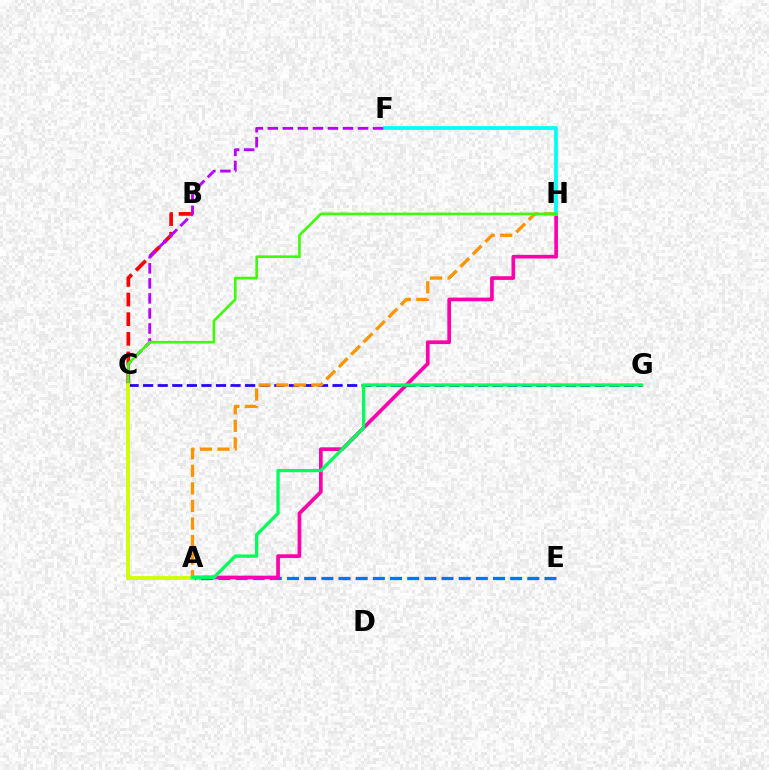{('C', 'G'): [{'color': '#2500ff', 'line_style': 'dashed', 'thickness': 1.98}], ('B', 'C'): [{'color': '#ff0000', 'line_style': 'dashed', 'thickness': 2.67}], ('A', 'E'): [{'color': '#0074ff', 'line_style': 'dashed', 'thickness': 2.33}], ('A', 'H'): [{'color': '#ff00ac', 'line_style': 'solid', 'thickness': 2.65}, {'color': '#ff9400', 'line_style': 'dashed', 'thickness': 2.39}], ('F', 'H'): [{'color': '#00fff6', 'line_style': 'solid', 'thickness': 2.69}], ('C', 'F'): [{'color': '#b900ff', 'line_style': 'dashed', 'thickness': 2.04}], ('C', 'H'): [{'color': '#3dff00', 'line_style': 'solid', 'thickness': 1.88}], ('A', 'C'): [{'color': '#d1ff00', 'line_style': 'solid', 'thickness': 2.75}], ('A', 'G'): [{'color': '#00ff5c', 'line_style': 'solid', 'thickness': 2.37}]}